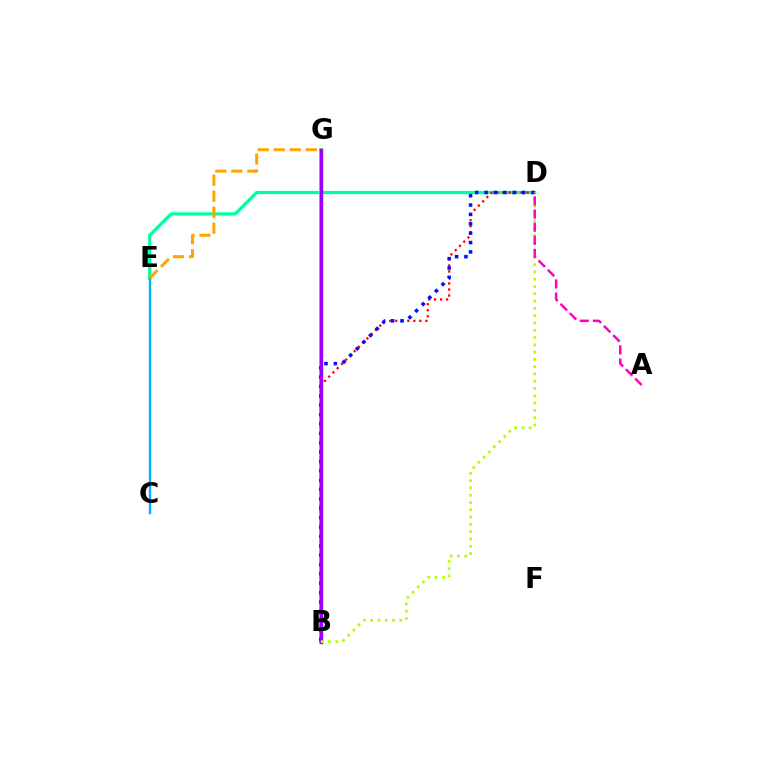{('B', 'G'): [{'color': '#08ff00', 'line_style': 'solid', 'thickness': 2.54}, {'color': '#9b00ff', 'line_style': 'solid', 'thickness': 2.43}], ('D', 'E'): [{'color': '#00ff9d', 'line_style': 'solid', 'thickness': 2.32}], ('B', 'D'): [{'color': '#ff0000', 'line_style': 'dotted', 'thickness': 1.63}, {'color': '#0010ff', 'line_style': 'dotted', 'thickness': 2.55}, {'color': '#b3ff00', 'line_style': 'dotted', 'thickness': 1.98}], ('C', 'E'): [{'color': '#00b5ff', 'line_style': 'solid', 'thickness': 1.73}], ('E', 'G'): [{'color': '#ffa500', 'line_style': 'dashed', 'thickness': 2.17}], ('A', 'D'): [{'color': '#ff00bd', 'line_style': 'dashed', 'thickness': 1.78}]}